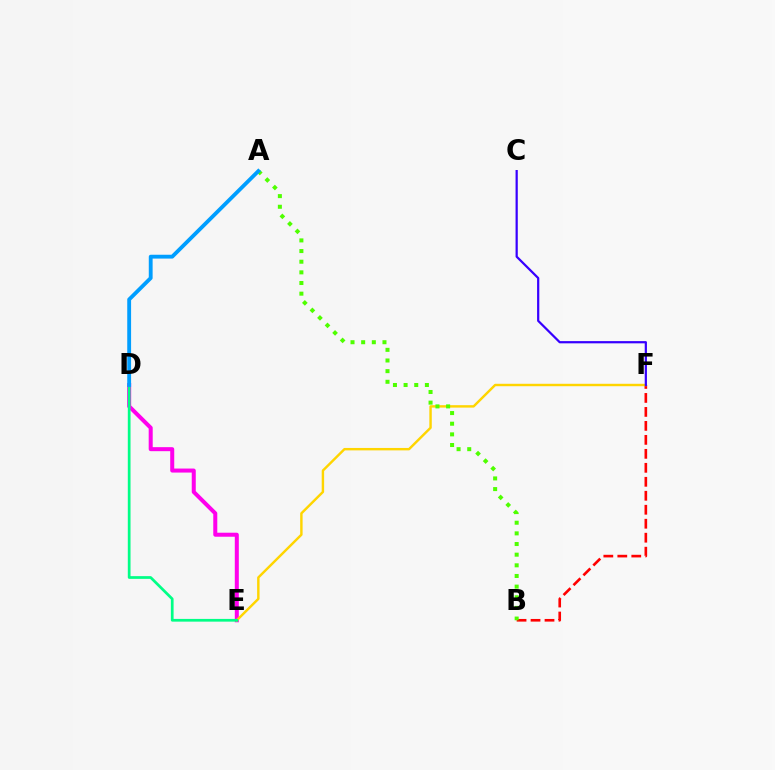{('D', 'E'): [{'color': '#ff00ed', 'line_style': 'solid', 'thickness': 2.89}, {'color': '#00ff86', 'line_style': 'solid', 'thickness': 1.96}], ('B', 'F'): [{'color': '#ff0000', 'line_style': 'dashed', 'thickness': 1.9}], ('E', 'F'): [{'color': '#ffd500', 'line_style': 'solid', 'thickness': 1.75}], ('A', 'B'): [{'color': '#4fff00', 'line_style': 'dotted', 'thickness': 2.89}], ('A', 'D'): [{'color': '#009eff', 'line_style': 'solid', 'thickness': 2.77}], ('C', 'F'): [{'color': '#3700ff', 'line_style': 'solid', 'thickness': 1.6}]}